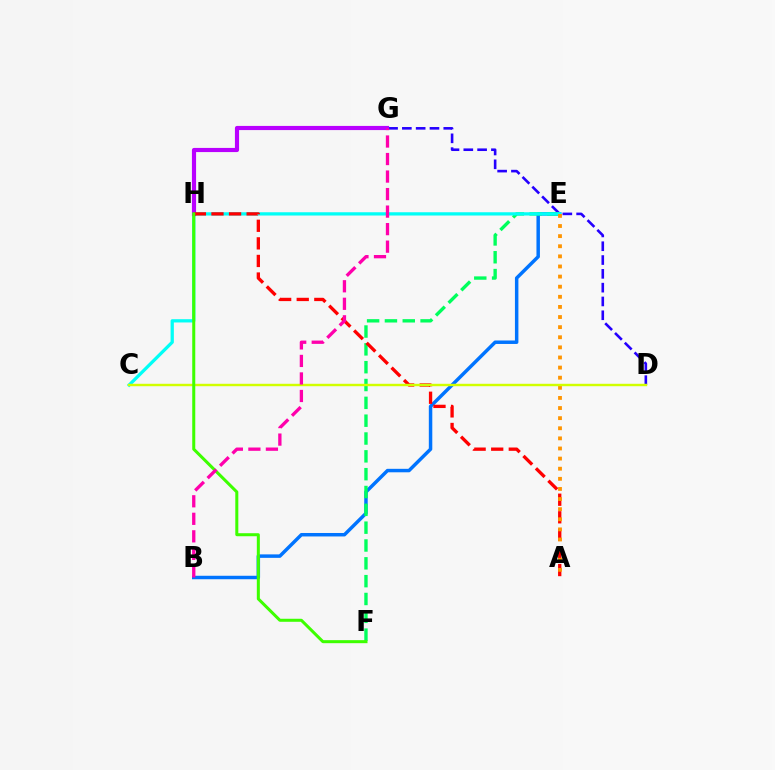{('D', 'G'): [{'color': '#2500ff', 'line_style': 'dashed', 'thickness': 1.88}], ('B', 'E'): [{'color': '#0074ff', 'line_style': 'solid', 'thickness': 2.5}], ('E', 'F'): [{'color': '#00ff5c', 'line_style': 'dashed', 'thickness': 2.42}], ('C', 'E'): [{'color': '#00fff6', 'line_style': 'solid', 'thickness': 2.35}], ('G', 'H'): [{'color': '#b900ff', 'line_style': 'solid', 'thickness': 3.0}], ('A', 'H'): [{'color': '#ff0000', 'line_style': 'dashed', 'thickness': 2.39}], ('A', 'E'): [{'color': '#ff9400', 'line_style': 'dotted', 'thickness': 2.75}], ('C', 'D'): [{'color': '#d1ff00', 'line_style': 'solid', 'thickness': 1.74}], ('F', 'H'): [{'color': '#3dff00', 'line_style': 'solid', 'thickness': 2.18}], ('B', 'G'): [{'color': '#ff00ac', 'line_style': 'dashed', 'thickness': 2.38}]}